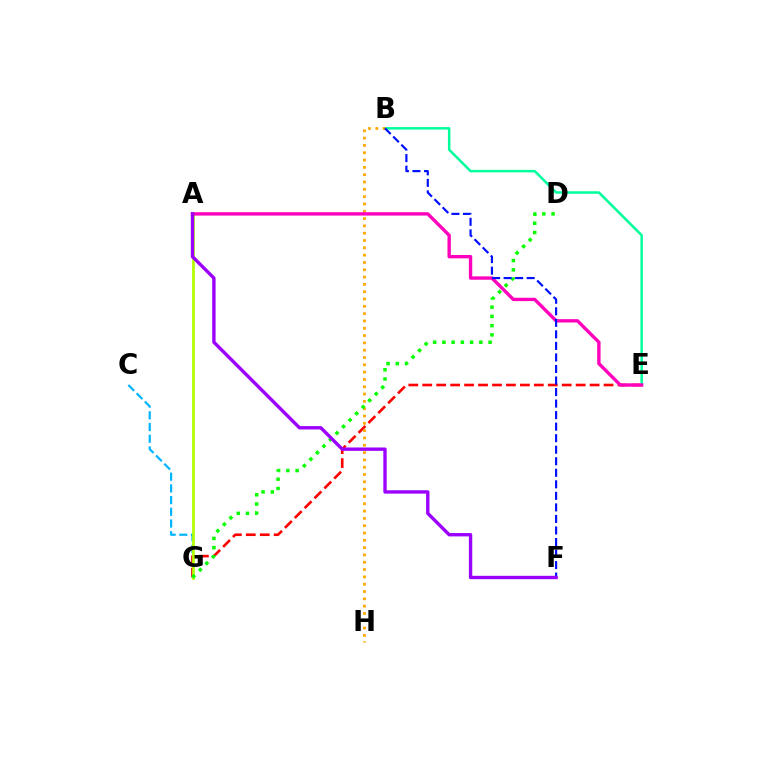{('C', 'G'): [{'color': '#00b5ff', 'line_style': 'dashed', 'thickness': 1.59}], ('E', 'G'): [{'color': '#ff0000', 'line_style': 'dashed', 'thickness': 1.89}], ('B', 'E'): [{'color': '#00ff9d', 'line_style': 'solid', 'thickness': 1.8}], ('B', 'H'): [{'color': '#ffa500', 'line_style': 'dotted', 'thickness': 1.99}], ('A', 'G'): [{'color': '#b3ff00', 'line_style': 'solid', 'thickness': 1.96}], ('A', 'E'): [{'color': '#ff00bd', 'line_style': 'solid', 'thickness': 2.42}], ('D', 'G'): [{'color': '#08ff00', 'line_style': 'dotted', 'thickness': 2.51}], ('B', 'F'): [{'color': '#0010ff', 'line_style': 'dashed', 'thickness': 1.57}], ('A', 'F'): [{'color': '#9b00ff', 'line_style': 'solid', 'thickness': 2.43}]}